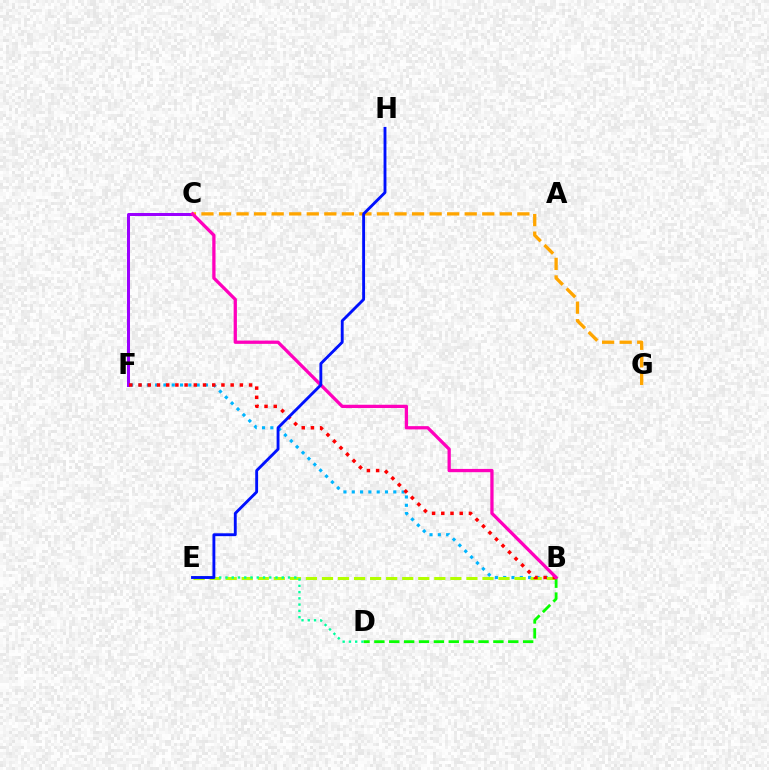{('B', 'F'): [{'color': '#00b5ff', 'line_style': 'dotted', 'thickness': 2.26}, {'color': '#ff0000', 'line_style': 'dotted', 'thickness': 2.5}], ('C', 'F'): [{'color': '#9b00ff', 'line_style': 'solid', 'thickness': 2.16}], ('B', 'E'): [{'color': '#b3ff00', 'line_style': 'dashed', 'thickness': 2.18}], ('C', 'G'): [{'color': '#ffa500', 'line_style': 'dashed', 'thickness': 2.38}], ('B', 'D'): [{'color': '#08ff00', 'line_style': 'dashed', 'thickness': 2.02}], ('D', 'E'): [{'color': '#00ff9d', 'line_style': 'dotted', 'thickness': 1.7}], ('B', 'C'): [{'color': '#ff00bd', 'line_style': 'solid', 'thickness': 2.36}], ('E', 'H'): [{'color': '#0010ff', 'line_style': 'solid', 'thickness': 2.07}]}